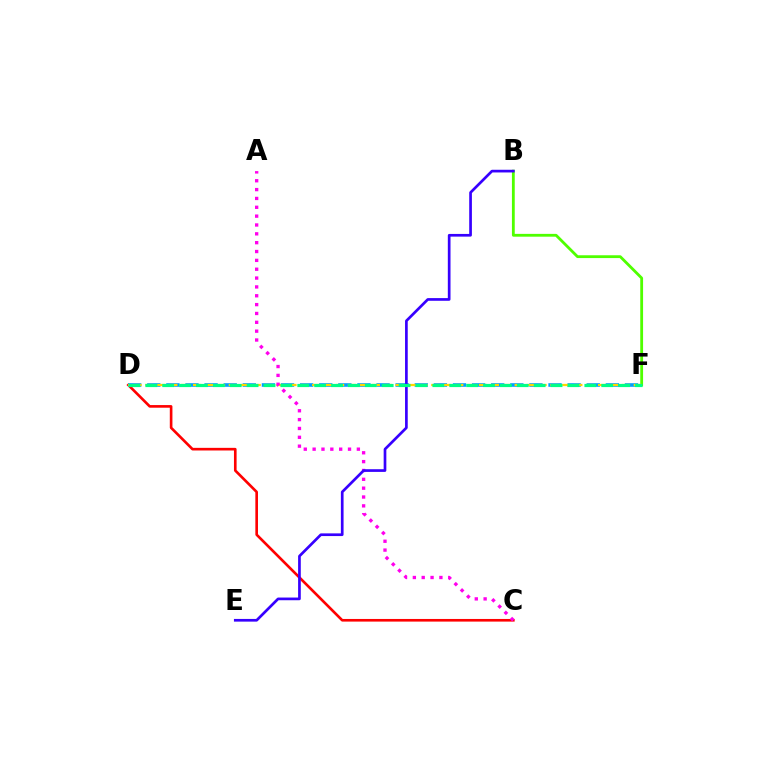{('C', 'D'): [{'color': '#ff0000', 'line_style': 'solid', 'thickness': 1.9}], ('D', 'F'): [{'color': '#009eff', 'line_style': 'dashed', 'thickness': 2.6}, {'color': '#ffd500', 'line_style': 'dashed', 'thickness': 1.62}, {'color': '#00ff86', 'line_style': 'dashed', 'thickness': 2.29}], ('B', 'F'): [{'color': '#4fff00', 'line_style': 'solid', 'thickness': 2.02}], ('A', 'C'): [{'color': '#ff00ed', 'line_style': 'dotted', 'thickness': 2.4}], ('B', 'E'): [{'color': '#3700ff', 'line_style': 'solid', 'thickness': 1.94}]}